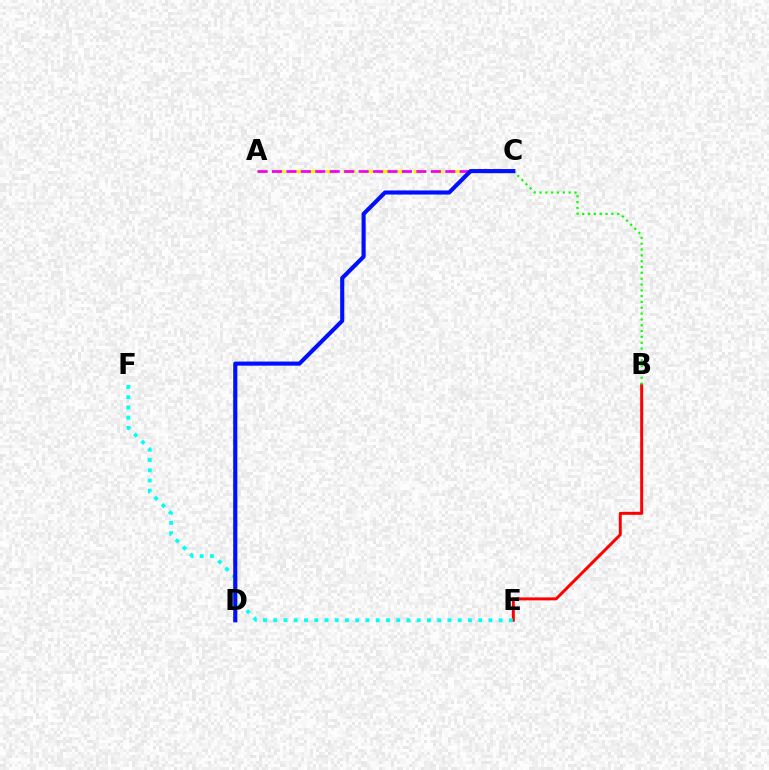{('A', 'C'): [{'color': '#fcf500', 'line_style': 'dashed', 'thickness': 2.39}, {'color': '#ee00ff', 'line_style': 'dashed', 'thickness': 1.96}], ('B', 'E'): [{'color': '#ff0000', 'line_style': 'solid', 'thickness': 2.14}], ('E', 'F'): [{'color': '#00fff6', 'line_style': 'dotted', 'thickness': 2.78}], ('B', 'C'): [{'color': '#08ff00', 'line_style': 'dotted', 'thickness': 1.58}], ('C', 'D'): [{'color': '#0010ff', 'line_style': 'solid', 'thickness': 2.96}]}